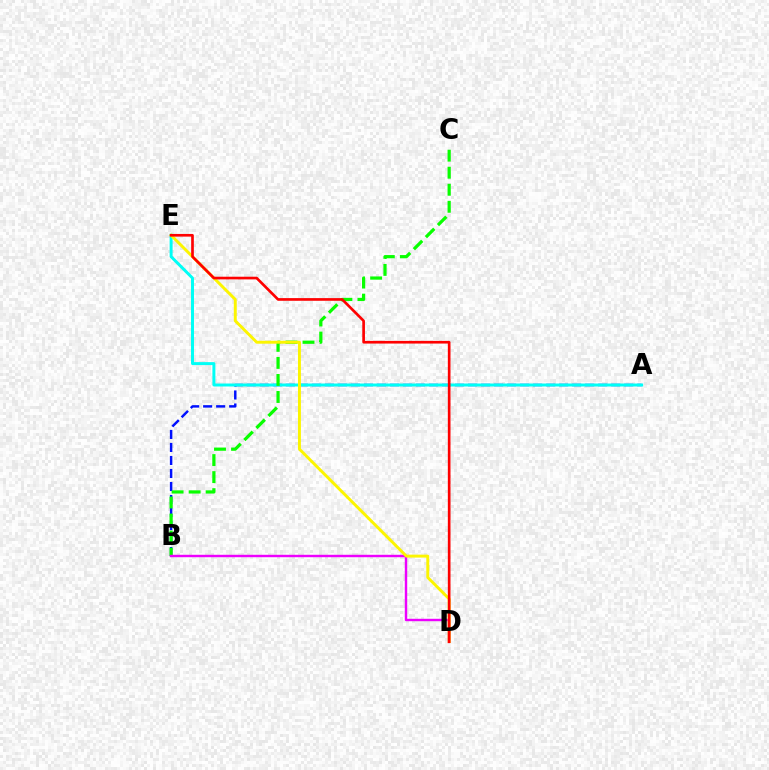{('A', 'B'): [{'color': '#0010ff', 'line_style': 'dashed', 'thickness': 1.77}], ('A', 'E'): [{'color': '#00fff6', 'line_style': 'solid', 'thickness': 2.14}], ('B', 'C'): [{'color': '#08ff00', 'line_style': 'dashed', 'thickness': 2.31}], ('B', 'D'): [{'color': '#ee00ff', 'line_style': 'solid', 'thickness': 1.74}], ('D', 'E'): [{'color': '#fcf500', 'line_style': 'solid', 'thickness': 2.11}, {'color': '#ff0000', 'line_style': 'solid', 'thickness': 1.92}]}